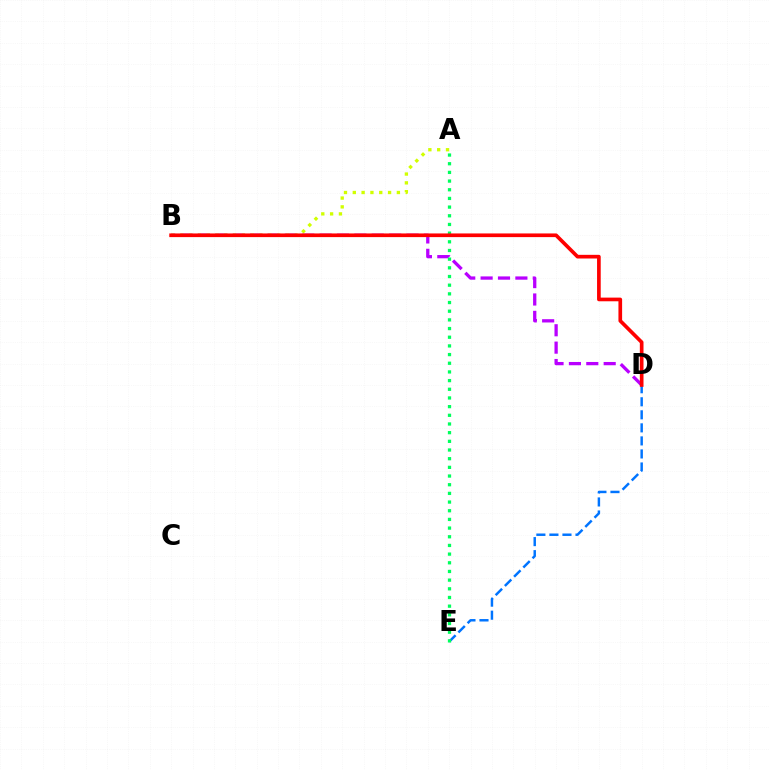{('B', 'D'): [{'color': '#b900ff', 'line_style': 'dashed', 'thickness': 2.36}, {'color': '#ff0000', 'line_style': 'solid', 'thickness': 2.64}], ('A', 'B'): [{'color': '#d1ff00', 'line_style': 'dotted', 'thickness': 2.4}], ('D', 'E'): [{'color': '#0074ff', 'line_style': 'dashed', 'thickness': 1.77}], ('A', 'E'): [{'color': '#00ff5c', 'line_style': 'dotted', 'thickness': 2.36}]}